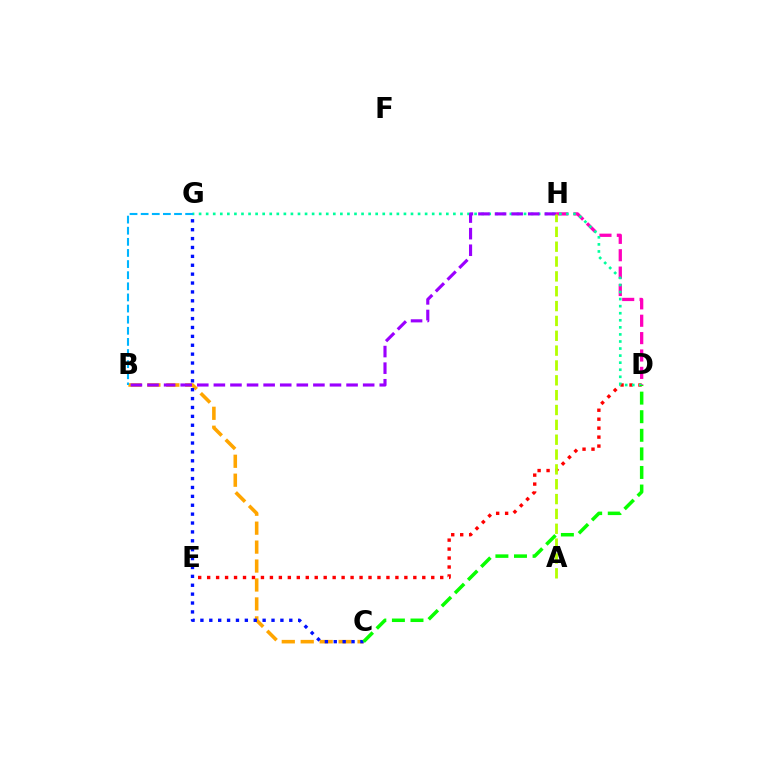{('D', 'E'): [{'color': '#ff0000', 'line_style': 'dotted', 'thickness': 2.44}], ('B', 'C'): [{'color': '#ffa500', 'line_style': 'dashed', 'thickness': 2.57}], ('D', 'H'): [{'color': '#ff00bd', 'line_style': 'dashed', 'thickness': 2.36}], ('D', 'G'): [{'color': '#00ff9d', 'line_style': 'dotted', 'thickness': 1.92}], ('C', 'G'): [{'color': '#0010ff', 'line_style': 'dotted', 'thickness': 2.41}], ('B', 'H'): [{'color': '#9b00ff', 'line_style': 'dashed', 'thickness': 2.25}], ('B', 'G'): [{'color': '#00b5ff', 'line_style': 'dashed', 'thickness': 1.51}], ('C', 'D'): [{'color': '#08ff00', 'line_style': 'dashed', 'thickness': 2.52}], ('A', 'H'): [{'color': '#b3ff00', 'line_style': 'dashed', 'thickness': 2.02}]}